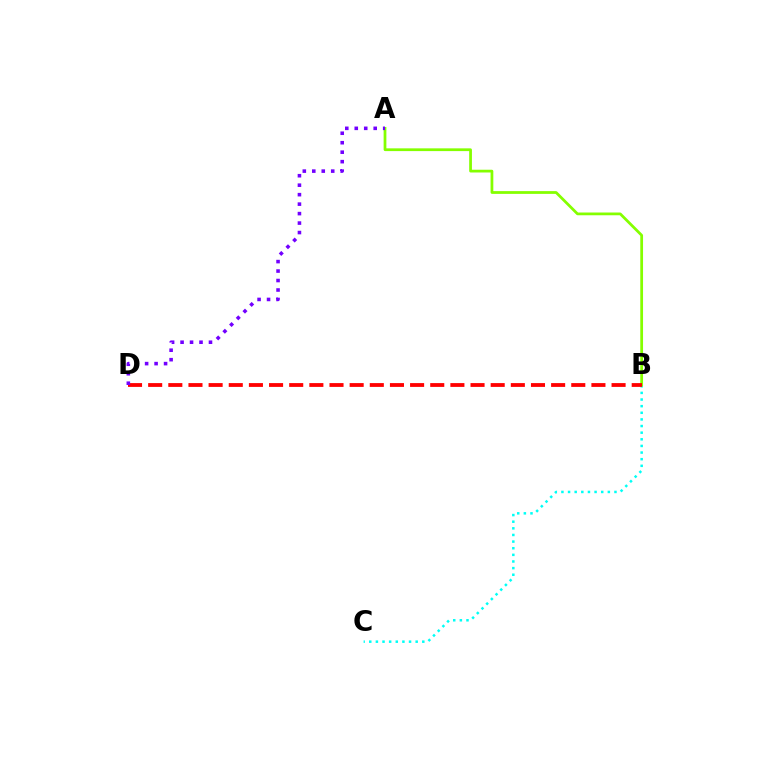{('B', 'C'): [{'color': '#00fff6', 'line_style': 'dotted', 'thickness': 1.8}], ('A', 'B'): [{'color': '#84ff00', 'line_style': 'solid', 'thickness': 1.98}], ('B', 'D'): [{'color': '#ff0000', 'line_style': 'dashed', 'thickness': 2.74}], ('A', 'D'): [{'color': '#7200ff', 'line_style': 'dotted', 'thickness': 2.57}]}